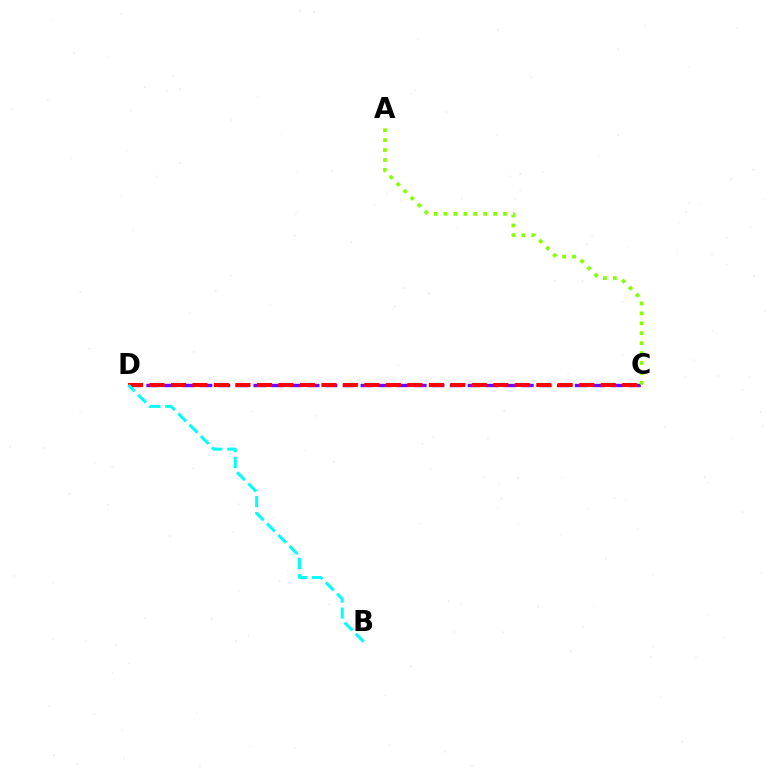{('C', 'D'): [{'color': '#7200ff', 'line_style': 'dashed', 'thickness': 2.43}, {'color': '#ff0000', 'line_style': 'dashed', 'thickness': 2.92}], ('B', 'D'): [{'color': '#00fff6', 'line_style': 'dashed', 'thickness': 2.17}], ('A', 'C'): [{'color': '#84ff00', 'line_style': 'dotted', 'thickness': 2.7}]}